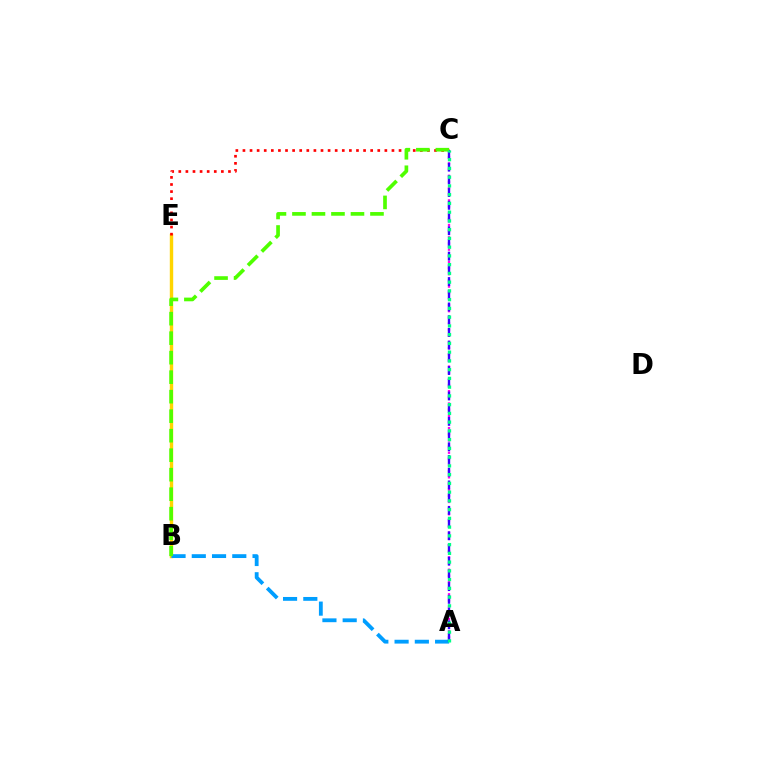{('B', 'E'): [{'color': '#ffd500', 'line_style': 'solid', 'thickness': 2.45}], ('A', 'B'): [{'color': '#009eff', 'line_style': 'dashed', 'thickness': 2.75}], ('A', 'C'): [{'color': '#ff00ed', 'line_style': 'dotted', 'thickness': 1.67}, {'color': '#3700ff', 'line_style': 'dashed', 'thickness': 1.73}, {'color': '#00ff86', 'line_style': 'dotted', 'thickness': 2.38}], ('C', 'E'): [{'color': '#ff0000', 'line_style': 'dotted', 'thickness': 1.93}], ('B', 'C'): [{'color': '#4fff00', 'line_style': 'dashed', 'thickness': 2.65}]}